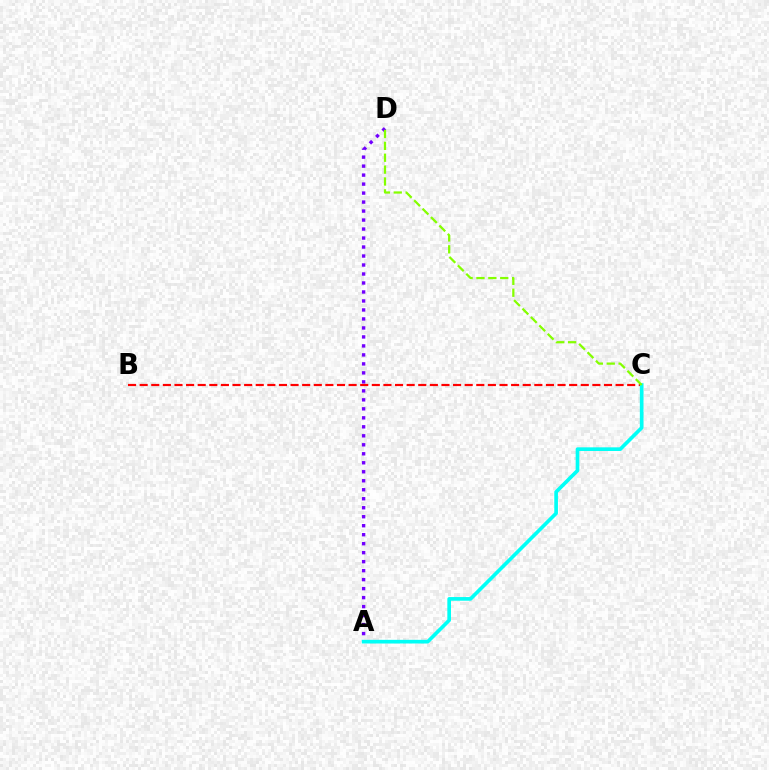{('A', 'D'): [{'color': '#7200ff', 'line_style': 'dotted', 'thickness': 2.44}], ('B', 'C'): [{'color': '#ff0000', 'line_style': 'dashed', 'thickness': 1.58}], ('A', 'C'): [{'color': '#00fff6', 'line_style': 'solid', 'thickness': 2.64}], ('C', 'D'): [{'color': '#84ff00', 'line_style': 'dashed', 'thickness': 1.61}]}